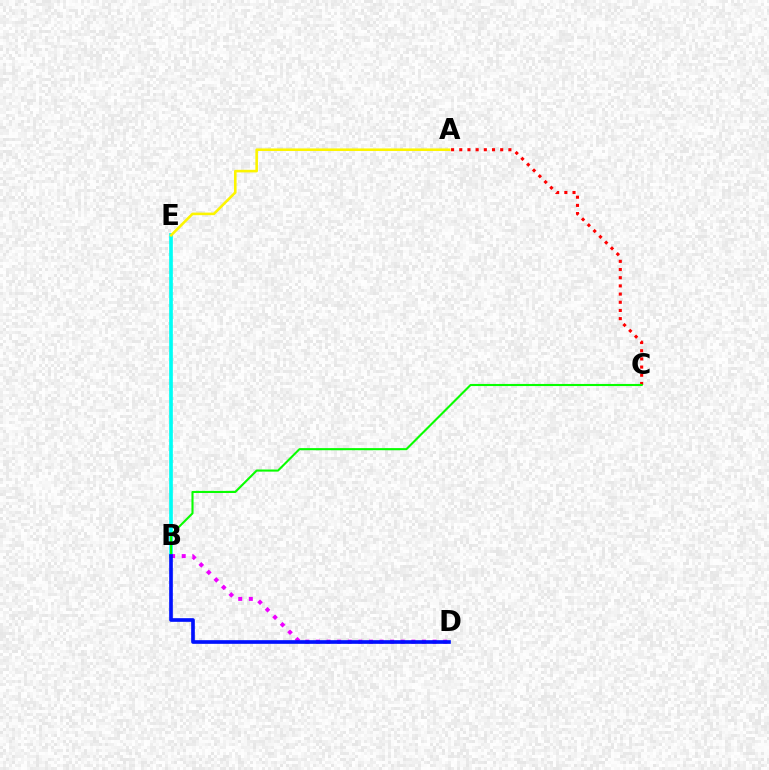{('A', 'C'): [{'color': '#ff0000', 'line_style': 'dotted', 'thickness': 2.22}], ('B', 'E'): [{'color': '#00fff6', 'line_style': 'solid', 'thickness': 2.65}], ('B', 'C'): [{'color': '#08ff00', 'line_style': 'solid', 'thickness': 1.51}], ('B', 'D'): [{'color': '#ee00ff', 'line_style': 'dotted', 'thickness': 2.88}, {'color': '#0010ff', 'line_style': 'solid', 'thickness': 2.63}], ('A', 'E'): [{'color': '#fcf500', 'line_style': 'solid', 'thickness': 1.86}]}